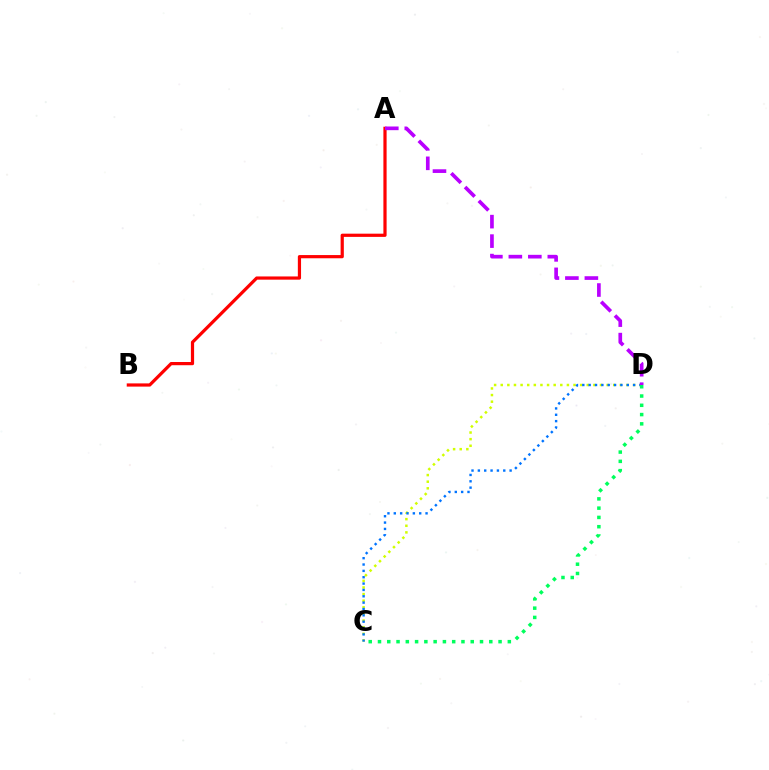{('C', 'D'): [{'color': '#d1ff00', 'line_style': 'dotted', 'thickness': 1.8}, {'color': '#0074ff', 'line_style': 'dotted', 'thickness': 1.73}, {'color': '#00ff5c', 'line_style': 'dotted', 'thickness': 2.52}], ('A', 'B'): [{'color': '#ff0000', 'line_style': 'solid', 'thickness': 2.31}], ('A', 'D'): [{'color': '#b900ff', 'line_style': 'dashed', 'thickness': 2.65}]}